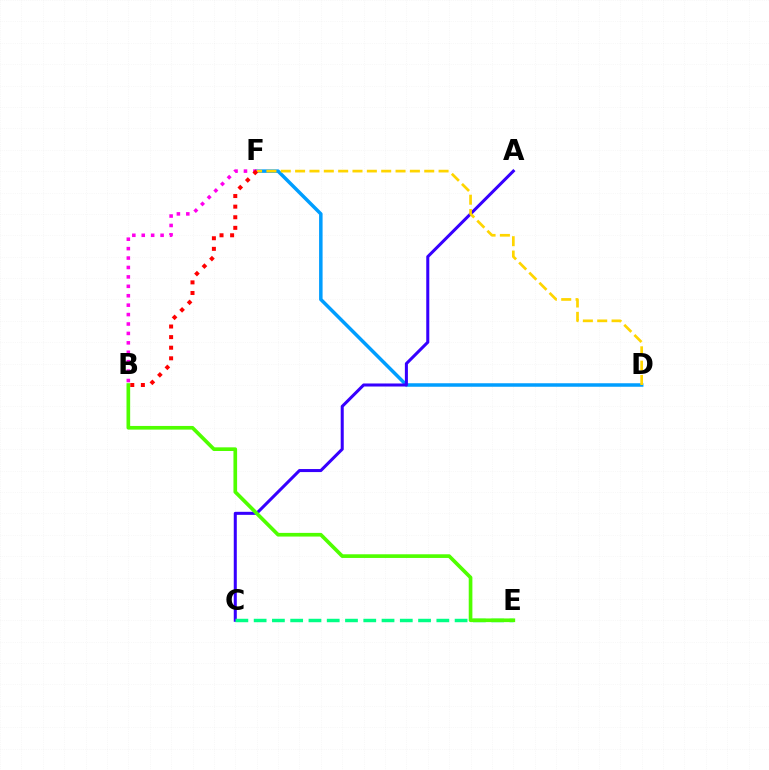{('D', 'F'): [{'color': '#009eff', 'line_style': 'solid', 'thickness': 2.52}, {'color': '#ffd500', 'line_style': 'dashed', 'thickness': 1.95}], ('A', 'C'): [{'color': '#3700ff', 'line_style': 'solid', 'thickness': 2.19}], ('C', 'E'): [{'color': '#00ff86', 'line_style': 'dashed', 'thickness': 2.48}], ('B', 'E'): [{'color': '#4fff00', 'line_style': 'solid', 'thickness': 2.64}], ('B', 'F'): [{'color': '#ff00ed', 'line_style': 'dotted', 'thickness': 2.56}, {'color': '#ff0000', 'line_style': 'dotted', 'thickness': 2.88}]}